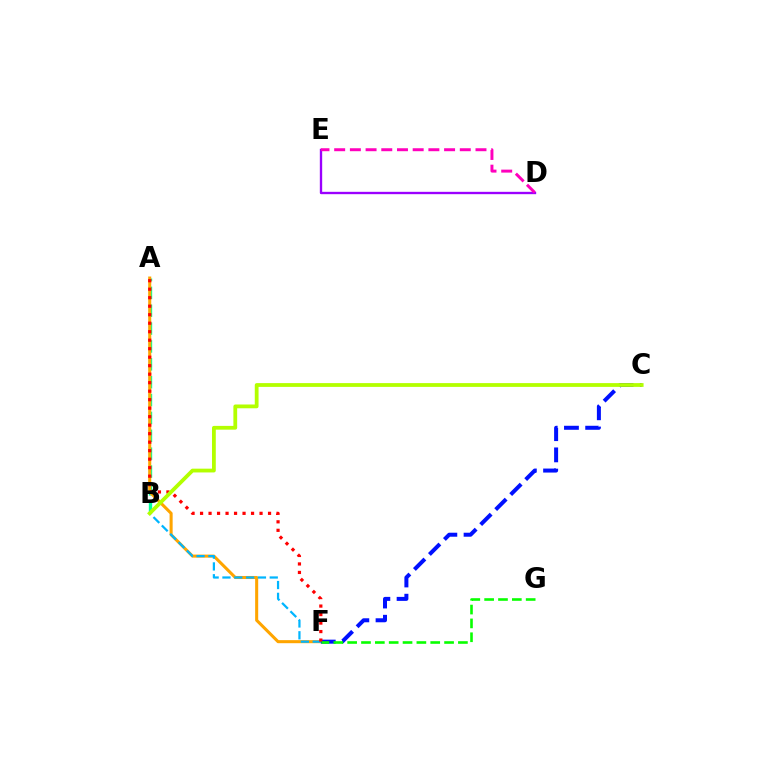{('A', 'B'): [{'color': '#00ff9d', 'line_style': 'dashed', 'thickness': 2.43}], ('A', 'F'): [{'color': '#ffa500', 'line_style': 'solid', 'thickness': 2.2}, {'color': '#ff0000', 'line_style': 'dotted', 'thickness': 2.31}], ('C', 'F'): [{'color': '#0010ff', 'line_style': 'dashed', 'thickness': 2.88}], ('D', 'E'): [{'color': '#9b00ff', 'line_style': 'solid', 'thickness': 1.69}, {'color': '#ff00bd', 'line_style': 'dashed', 'thickness': 2.13}], ('B', 'F'): [{'color': '#00b5ff', 'line_style': 'dashed', 'thickness': 1.61}], ('F', 'G'): [{'color': '#08ff00', 'line_style': 'dashed', 'thickness': 1.88}], ('B', 'C'): [{'color': '#b3ff00', 'line_style': 'solid', 'thickness': 2.72}]}